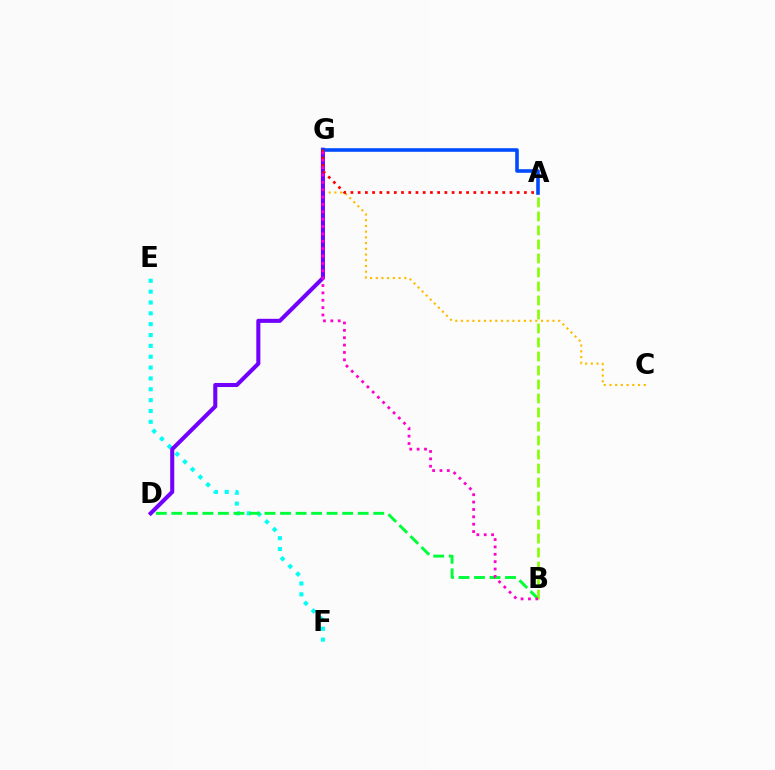{('C', 'G'): [{'color': '#ffbd00', 'line_style': 'dotted', 'thickness': 1.55}], ('E', 'F'): [{'color': '#00fff6', 'line_style': 'dotted', 'thickness': 2.95}], ('B', 'D'): [{'color': '#00ff39', 'line_style': 'dashed', 'thickness': 2.11}], ('D', 'G'): [{'color': '#7200ff', 'line_style': 'solid', 'thickness': 2.92}], ('A', 'B'): [{'color': '#84ff00', 'line_style': 'dashed', 'thickness': 1.9}], ('A', 'G'): [{'color': '#004bff', 'line_style': 'solid', 'thickness': 2.58}, {'color': '#ff0000', 'line_style': 'dotted', 'thickness': 1.96}], ('B', 'G'): [{'color': '#ff00cf', 'line_style': 'dotted', 'thickness': 2.0}]}